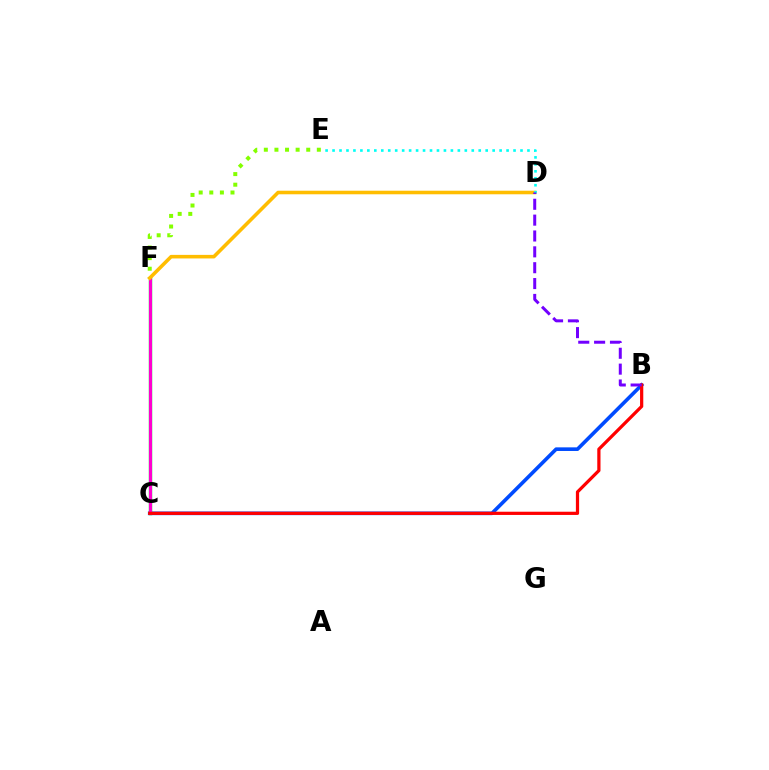{('B', 'C'): [{'color': '#004bff', 'line_style': 'solid', 'thickness': 2.61}, {'color': '#ff0000', 'line_style': 'solid', 'thickness': 2.32}], ('C', 'F'): [{'color': '#00ff39', 'line_style': 'solid', 'thickness': 2.46}, {'color': '#ff00cf', 'line_style': 'solid', 'thickness': 2.23}], ('E', 'F'): [{'color': '#84ff00', 'line_style': 'dotted', 'thickness': 2.88}], ('D', 'F'): [{'color': '#ffbd00', 'line_style': 'solid', 'thickness': 2.57}], ('D', 'E'): [{'color': '#00fff6', 'line_style': 'dotted', 'thickness': 1.89}], ('B', 'D'): [{'color': '#7200ff', 'line_style': 'dashed', 'thickness': 2.15}]}